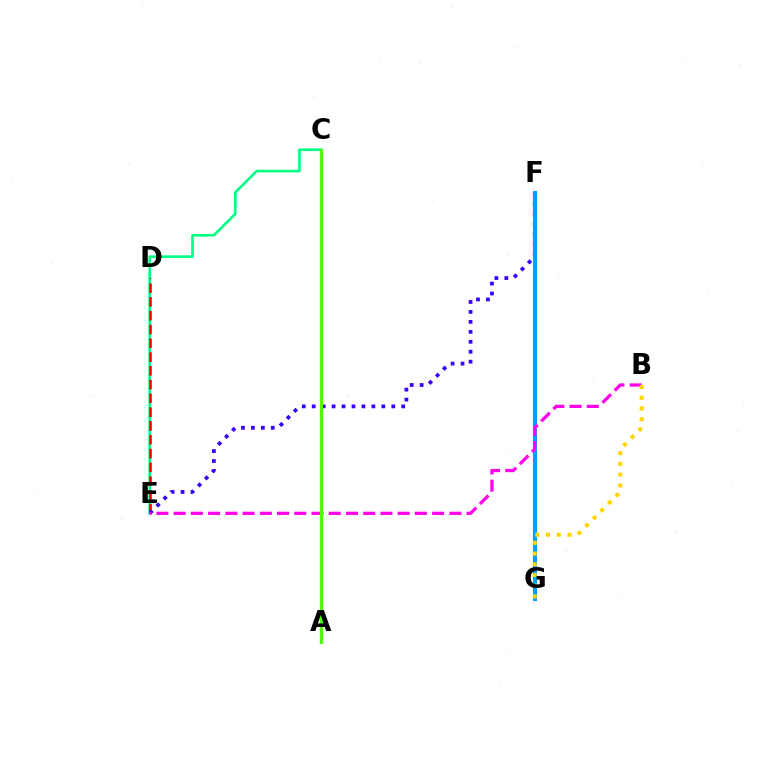{('C', 'E'): [{'color': '#00ff86', 'line_style': 'solid', 'thickness': 1.91}], ('D', 'E'): [{'color': '#ff0000', 'line_style': 'dashed', 'thickness': 1.87}], ('E', 'F'): [{'color': '#3700ff', 'line_style': 'dotted', 'thickness': 2.7}], ('F', 'G'): [{'color': '#009eff', 'line_style': 'solid', 'thickness': 2.94}], ('B', 'E'): [{'color': '#ff00ed', 'line_style': 'dashed', 'thickness': 2.34}], ('A', 'C'): [{'color': '#4fff00', 'line_style': 'solid', 'thickness': 2.35}], ('B', 'G'): [{'color': '#ffd500', 'line_style': 'dotted', 'thickness': 2.91}]}